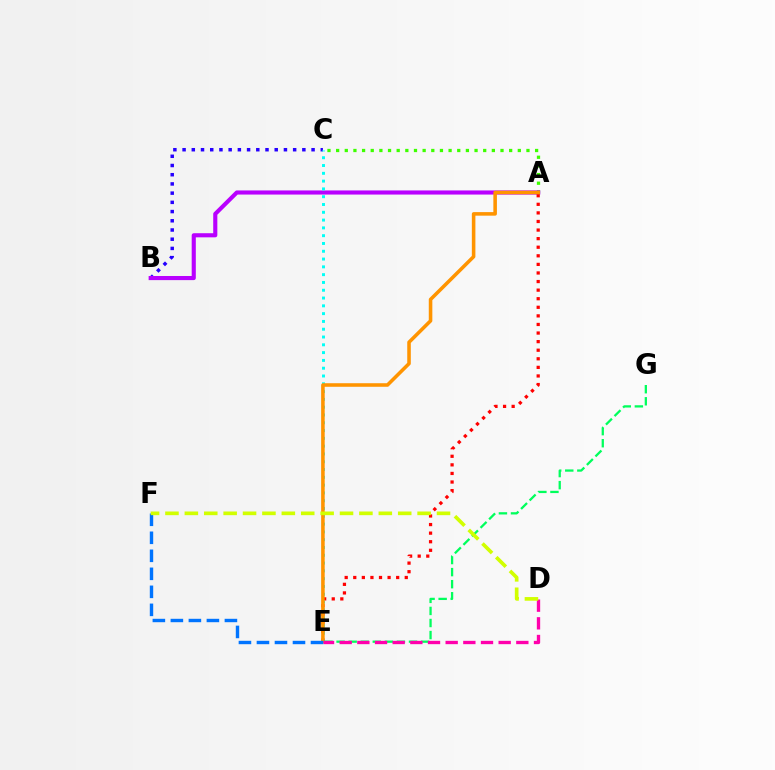{('B', 'C'): [{'color': '#2500ff', 'line_style': 'dotted', 'thickness': 2.5}], ('A', 'C'): [{'color': '#3dff00', 'line_style': 'dotted', 'thickness': 2.35}], ('A', 'B'): [{'color': '#b900ff', 'line_style': 'solid', 'thickness': 2.97}], ('A', 'E'): [{'color': '#ff0000', 'line_style': 'dotted', 'thickness': 2.33}, {'color': '#ff9400', 'line_style': 'solid', 'thickness': 2.56}], ('C', 'E'): [{'color': '#00fff6', 'line_style': 'dotted', 'thickness': 2.12}], ('E', 'G'): [{'color': '#00ff5c', 'line_style': 'dashed', 'thickness': 1.64}], ('D', 'E'): [{'color': '#ff00ac', 'line_style': 'dashed', 'thickness': 2.4}], ('E', 'F'): [{'color': '#0074ff', 'line_style': 'dashed', 'thickness': 2.45}], ('D', 'F'): [{'color': '#d1ff00', 'line_style': 'dashed', 'thickness': 2.63}]}